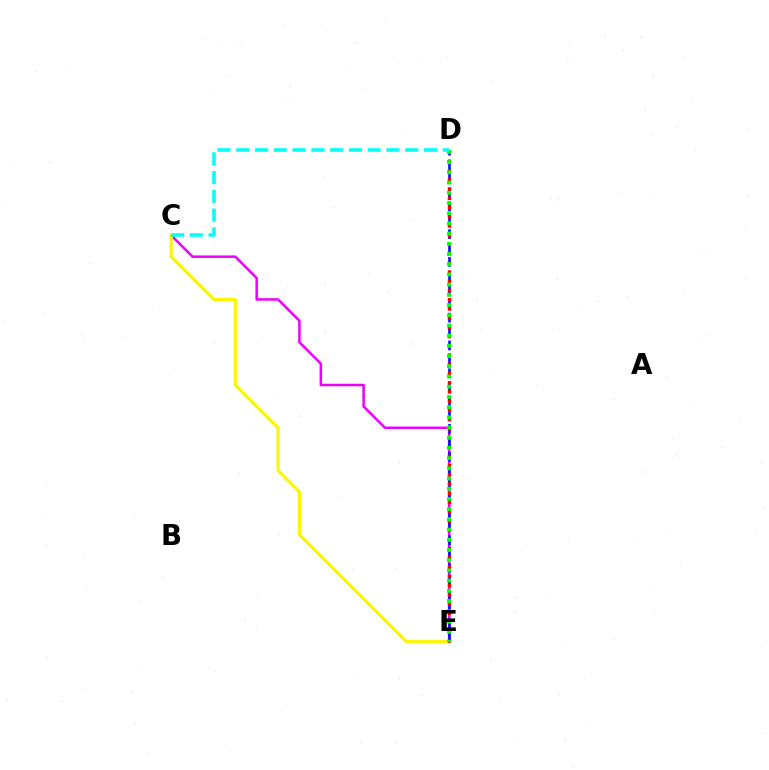{('C', 'E'): [{'color': '#ee00ff', 'line_style': 'solid', 'thickness': 1.81}, {'color': '#fcf500', 'line_style': 'solid', 'thickness': 2.27}], ('D', 'E'): [{'color': '#0010ff', 'line_style': 'dashed', 'thickness': 1.89}, {'color': '#ff0000', 'line_style': 'dotted', 'thickness': 2.5}, {'color': '#08ff00', 'line_style': 'dotted', 'thickness': 2.77}], ('C', 'D'): [{'color': '#00fff6', 'line_style': 'dashed', 'thickness': 2.55}]}